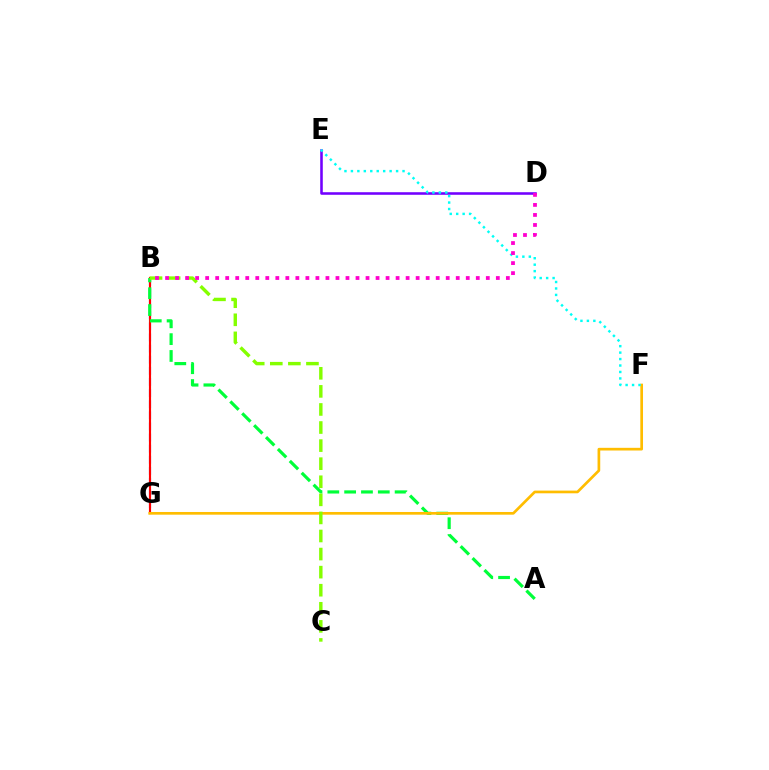{('B', 'G'): [{'color': '#004bff', 'line_style': 'dashed', 'thickness': 1.51}, {'color': '#ff0000', 'line_style': 'solid', 'thickness': 1.53}], ('A', 'B'): [{'color': '#00ff39', 'line_style': 'dashed', 'thickness': 2.29}], ('D', 'E'): [{'color': '#7200ff', 'line_style': 'solid', 'thickness': 1.85}], ('F', 'G'): [{'color': '#ffbd00', 'line_style': 'solid', 'thickness': 1.94}], ('E', 'F'): [{'color': '#00fff6', 'line_style': 'dotted', 'thickness': 1.75}], ('B', 'C'): [{'color': '#84ff00', 'line_style': 'dashed', 'thickness': 2.46}], ('B', 'D'): [{'color': '#ff00cf', 'line_style': 'dotted', 'thickness': 2.72}]}